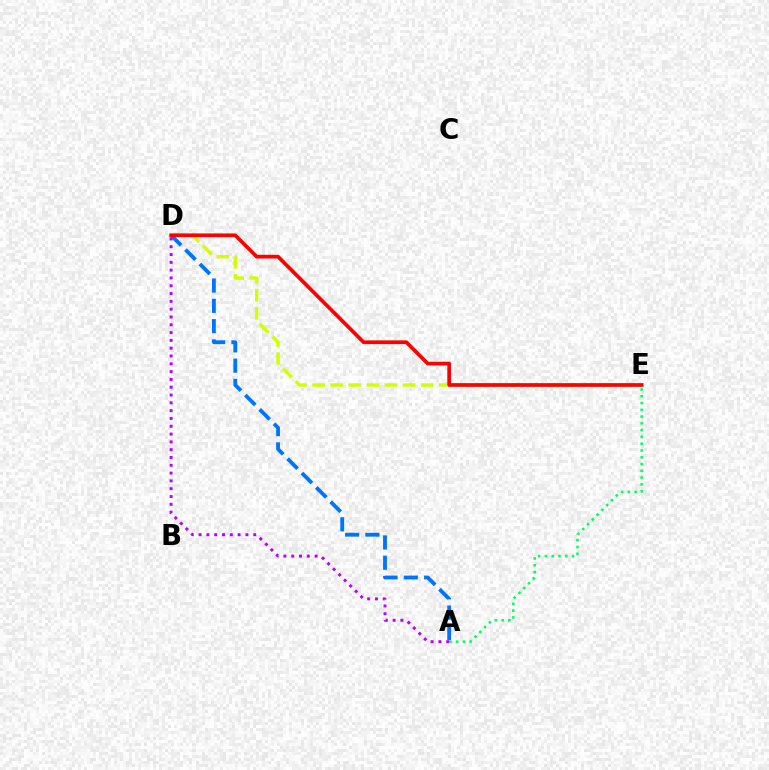{('D', 'E'): [{'color': '#d1ff00', 'line_style': 'dashed', 'thickness': 2.46}, {'color': '#ff0000', 'line_style': 'solid', 'thickness': 2.67}], ('A', 'D'): [{'color': '#0074ff', 'line_style': 'dashed', 'thickness': 2.76}, {'color': '#b900ff', 'line_style': 'dotted', 'thickness': 2.12}], ('A', 'E'): [{'color': '#00ff5c', 'line_style': 'dotted', 'thickness': 1.84}]}